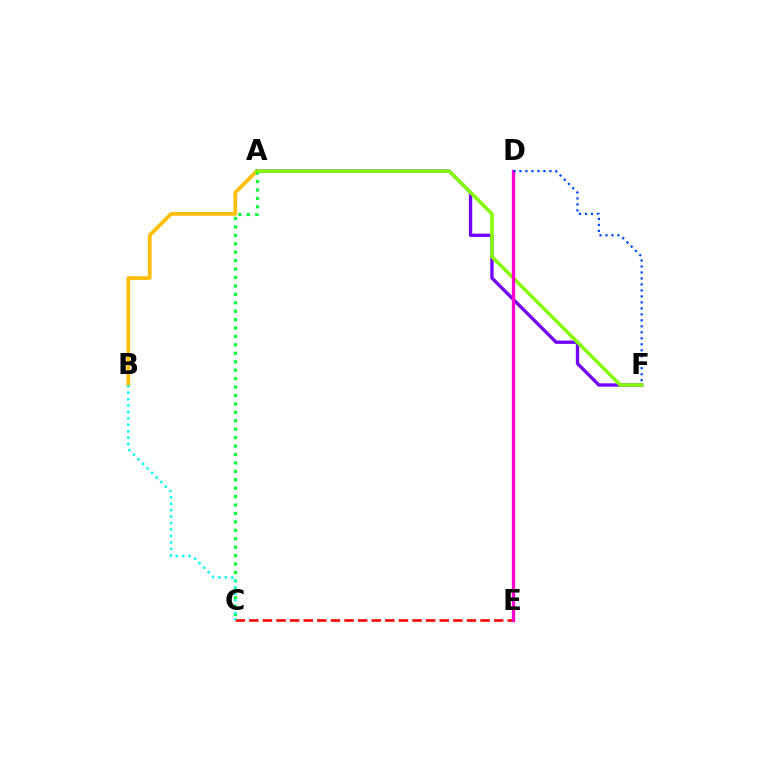{('A', 'B'): [{'color': '#ffbd00', 'line_style': 'solid', 'thickness': 2.66}], ('C', 'E'): [{'color': '#ff0000', 'line_style': 'dashed', 'thickness': 1.85}], ('A', 'F'): [{'color': '#7200ff', 'line_style': 'solid', 'thickness': 2.39}, {'color': '#84ff00', 'line_style': 'solid', 'thickness': 2.53}], ('A', 'C'): [{'color': '#00ff39', 'line_style': 'dotted', 'thickness': 2.29}], ('B', 'C'): [{'color': '#00fff6', 'line_style': 'dotted', 'thickness': 1.75}], ('D', 'E'): [{'color': '#ff00cf', 'line_style': 'solid', 'thickness': 2.38}], ('D', 'F'): [{'color': '#004bff', 'line_style': 'dotted', 'thickness': 1.63}]}